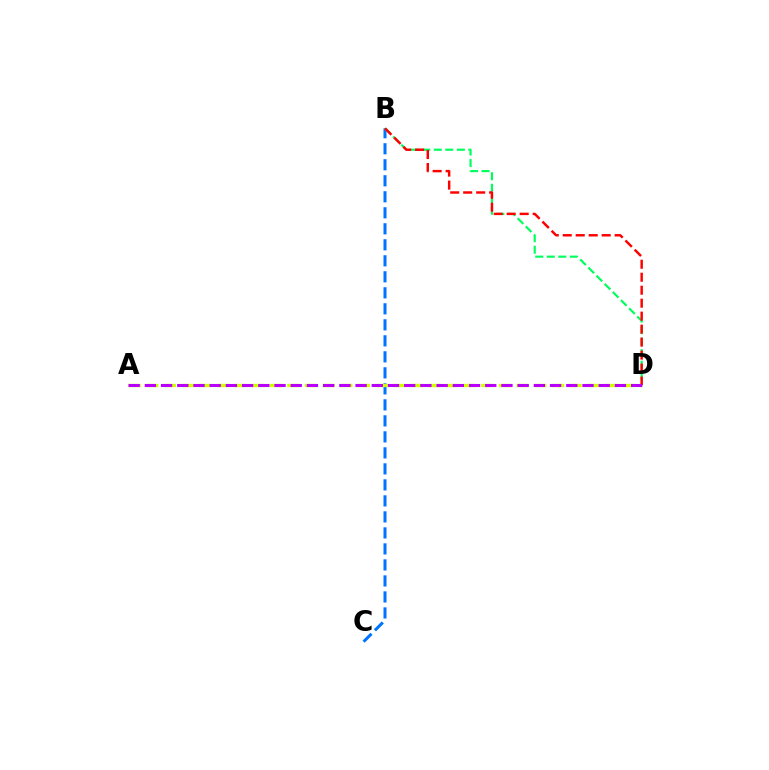{('B', 'C'): [{'color': '#0074ff', 'line_style': 'dashed', 'thickness': 2.17}], ('A', 'D'): [{'color': '#d1ff00', 'line_style': 'dashed', 'thickness': 2.4}, {'color': '#b900ff', 'line_style': 'dashed', 'thickness': 2.2}], ('B', 'D'): [{'color': '#00ff5c', 'line_style': 'dashed', 'thickness': 1.57}, {'color': '#ff0000', 'line_style': 'dashed', 'thickness': 1.76}]}